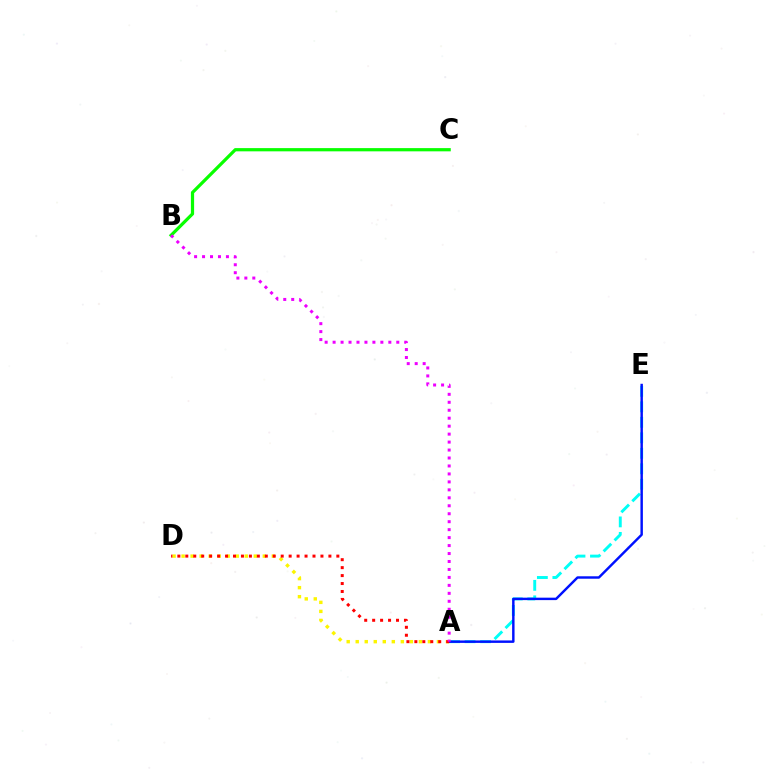{('B', 'C'): [{'color': '#08ff00', 'line_style': 'solid', 'thickness': 2.32}], ('A', 'E'): [{'color': '#00fff6', 'line_style': 'dashed', 'thickness': 2.1}, {'color': '#0010ff', 'line_style': 'solid', 'thickness': 1.76}], ('A', 'D'): [{'color': '#fcf500', 'line_style': 'dotted', 'thickness': 2.45}, {'color': '#ff0000', 'line_style': 'dotted', 'thickness': 2.16}], ('A', 'B'): [{'color': '#ee00ff', 'line_style': 'dotted', 'thickness': 2.16}]}